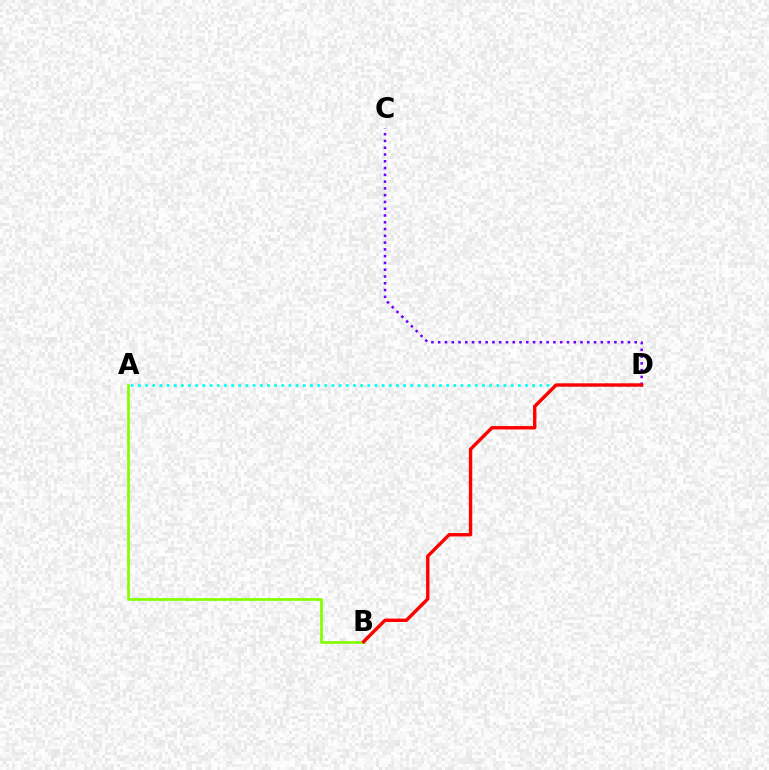{('A', 'D'): [{'color': '#00fff6', 'line_style': 'dotted', 'thickness': 1.95}], ('A', 'B'): [{'color': '#84ff00', 'line_style': 'solid', 'thickness': 1.93}], ('C', 'D'): [{'color': '#7200ff', 'line_style': 'dotted', 'thickness': 1.84}], ('B', 'D'): [{'color': '#ff0000', 'line_style': 'solid', 'thickness': 2.44}]}